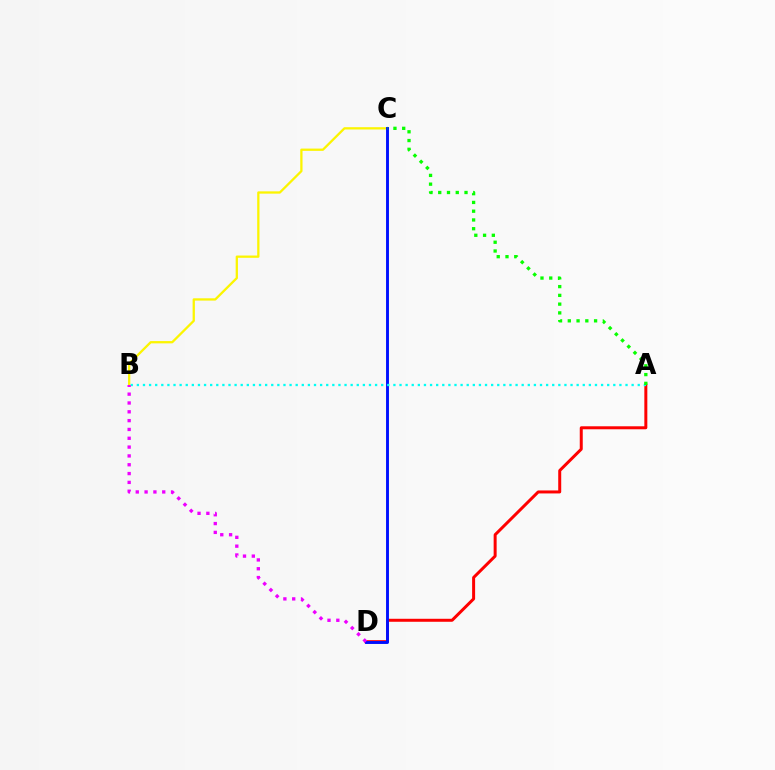{('A', 'D'): [{'color': '#ff0000', 'line_style': 'solid', 'thickness': 2.15}], ('B', 'C'): [{'color': '#fcf500', 'line_style': 'solid', 'thickness': 1.65}], ('C', 'D'): [{'color': '#0010ff', 'line_style': 'solid', 'thickness': 2.09}], ('A', 'B'): [{'color': '#00fff6', 'line_style': 'dotted', 'thickness': 1.66}], ('A', 'C'): [{'color': '#08ff00', 'line_style': 'dotted', 'thickness': 2.38}], ('B', 'D'): [{'color': '#ee00ff', 'line_style': 'dotted', 'thickness': 2.4}]}